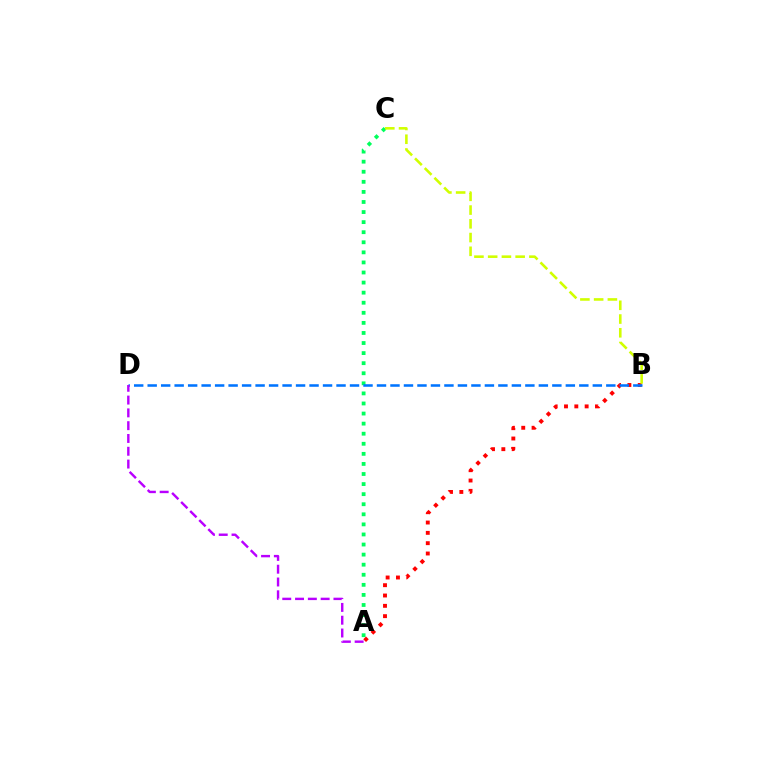{('A', 'C'): [{'color': '#00ff5c', 'line_style': 'dotted', 'thickness': 2.74}], ('A', 'B'): [{'color': '#ff0000', 'line_style': 'dotted', 'thickness': 2.8}], ('B', 'D'): [{'color': '#0074ff', 'line_style': 'dashed', 'thickness': 1.83}], ('B', 'C'): [{'color': '#d1ff00', 'line_style': 'dashed', 'thickness': 1.87}], ('A', 'D'): [{'color': '#b900ff', 'line_style': 'dashed', 'thickness': 1.74}]}